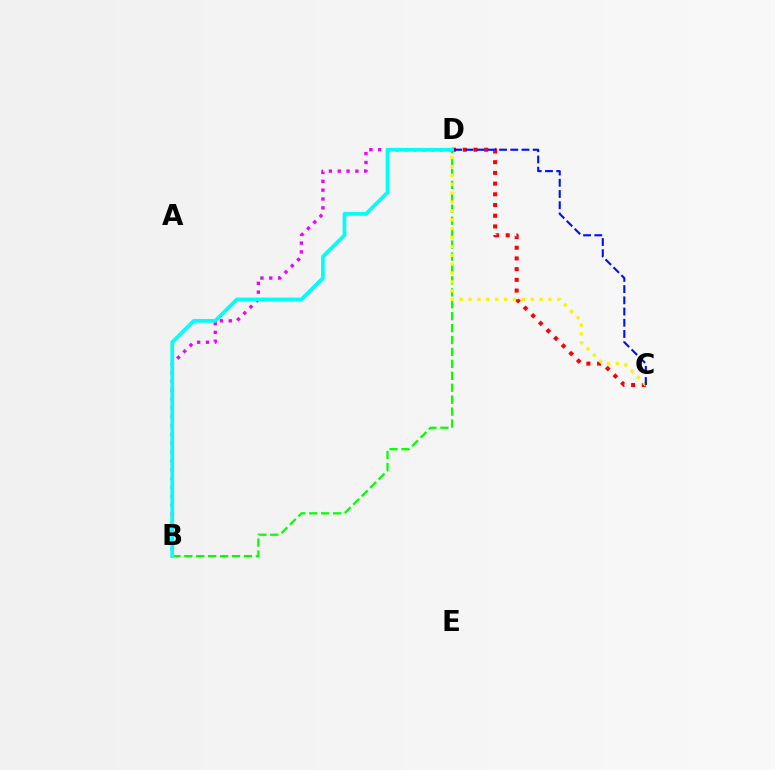{('B', 'D'): [{'color': '#08ff00', 'line_style': 'dashed', 'thickness': 1.62}, {'color': '#ee00ff', 'line_style': 'dotted', 'thickness': 2.4}, {'color': '#00fff6', 'line_style': 'solid', 'thickness': 2.69}], ('C', 'D'): [{'color': '#ff0000', 'line_style': 'dotted', 'thickness': 2.91}, {'color': '#fcf500', 'line_style': 'dotted', 'thickness': 2.41}, {'color': '#0010ff', 'line_style': 'dashed', 'thickness': 1.52}]}